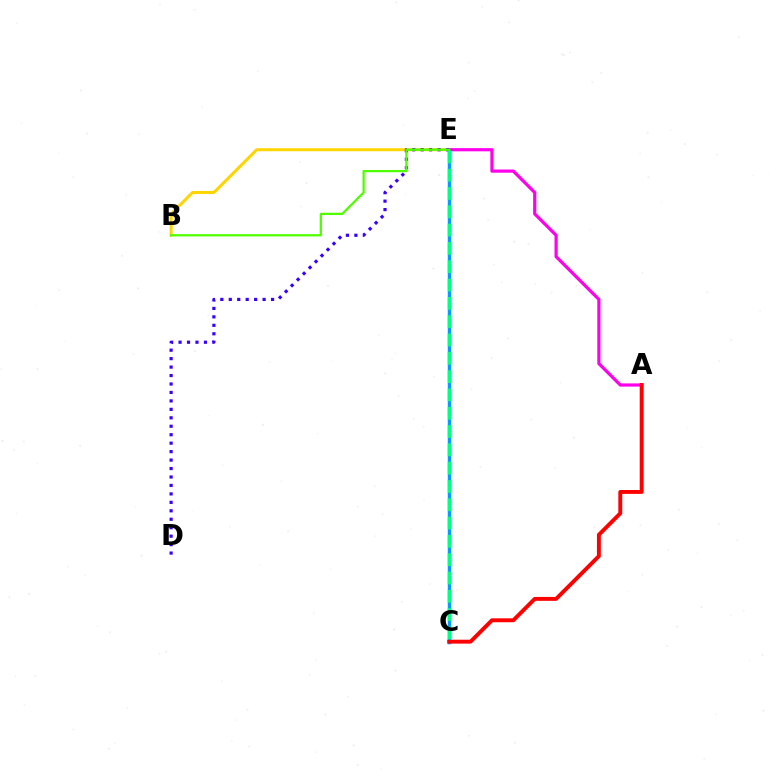{('C', 'E'): [{'color': '#009eff', 'line_style': 'solid', 'thickness': 2.49}, {'color': '#00ff86', 'line_style': 'dashed', 'thickness': 2.49}], ('B', 'E'): [{'color': '#ffd500', 'line_style': 'solid', 'thickness': 2.17}, {'color': '#4fff00', 'line_style': 'solid', 'thickness': 1.63}], ('A', 'E'): [{'color': '#ff00ed', 'line_style': 'solid', 'thickness': 2.3}], ('D', 'E'): [{'color': '#3700ff', 'line_style': 'dotted', 'thickness': 2.3}], ('A', 'C'): [{'color': '#ff0000', 'line_style': 'solid', 'thickness': 2.81}]}